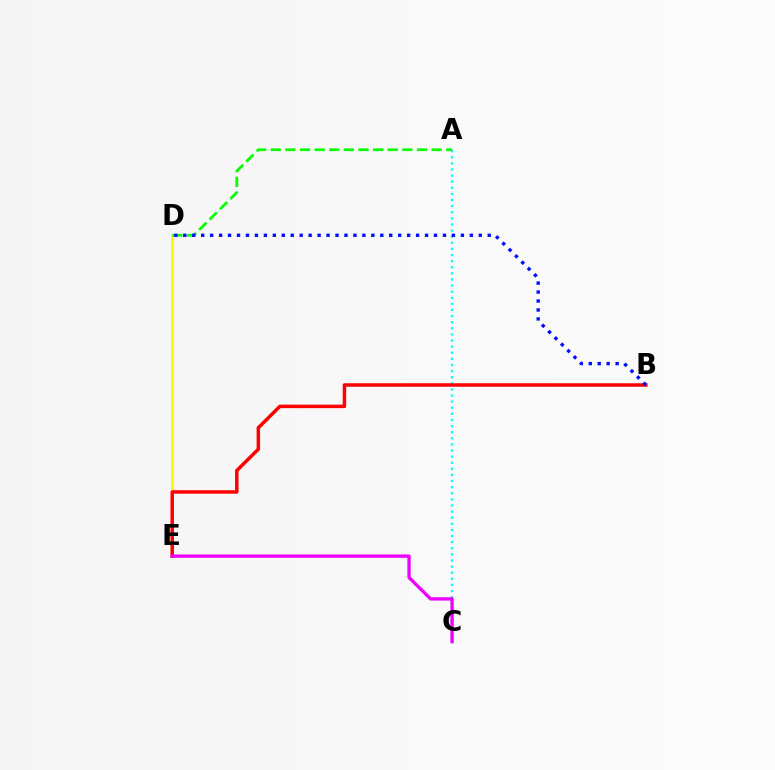{('D', 'E'): [{'color': '#fcf500', 'line_style': 'solid', 'thickness': 1.81}], ('A', 'C'): [{'color': '#00fff6', 'line_style': 'dotted', 'thickness': 1.66}], ('B', 'E'): [{'color': '#ff0000', 'line_style': 'solid', 'thickness': 2.51}], ('A', 'D'): [{'color': '#08ff00', 'line_style': 'dashed', 'thickness': 1.99}], ('B', 'D'): [{'color': '#0010ff', 'line_style': 'dotted', 'thickness': 2.43}], ('C', 'E'): [{'color': '#ee00ff', 'line_style': 'solid', 'thickness': 2.4}]}